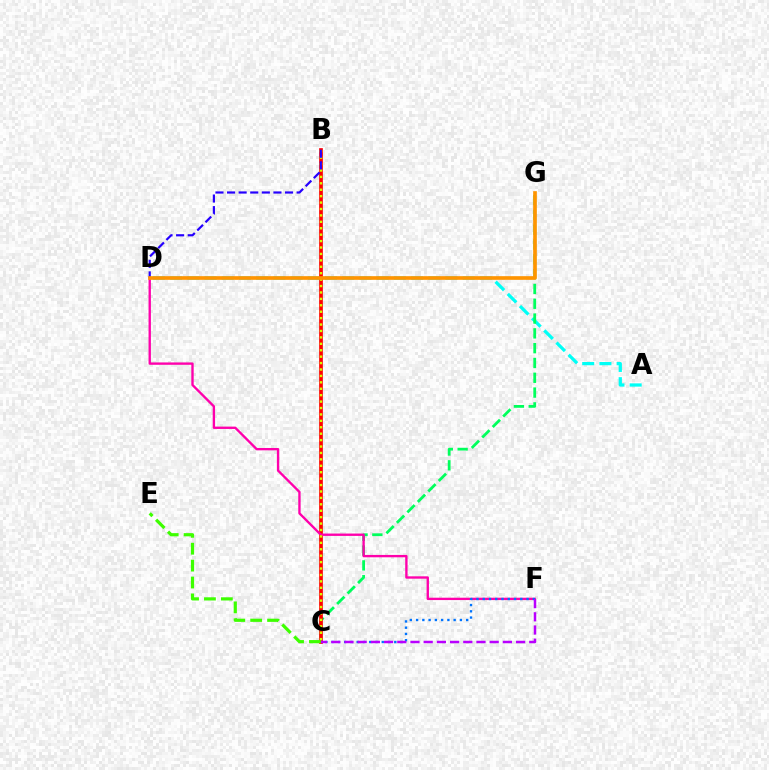{('A', 'D'): [{'color': '#00fff6', 'line_style': 'dashed', 'thickness': 2.34}], ('C', 'G'): [{'color': '#00ff5c', 'line_style': 'dashed', 'thickness': 2.01}], ('B', 'C'): [{'color': '#ff0000', 'line_style': 'solid', 'thickness': 2.66}, {'color': '#d1ff00', 'line_style': 'dotted', 'thickness': 1.74}], ('D', 'F'): [{'color': '#ff00ac', 'line_style': 'solid', 'thickness': 1.7}], ('C', 'E'): [{'color': '#3dff00', 'line_style': 'dashed', 'thickness': 2.3}], ('C', 'F'): [{'color': '#0074ff', 'line_style': 'dotted', 'thickness': 1.7}, {'color': '#b900ff', 'line_style': 'dashed', 'thickness': 1.79}], ('B', 'D'): [{'color': '#2500ff', 'line_style': 'dashed', 'thickness': 1.58}], ('D', 'G'): [{'color': '#ff9400', 'line_style': 'solid', 'thickness': 2.64}]}